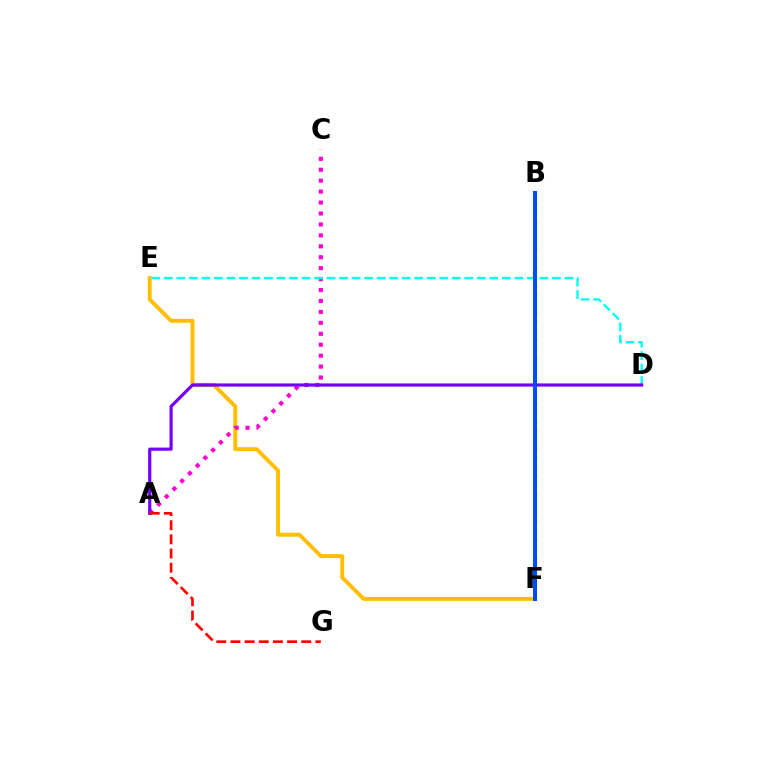{('B', 'F'): [{'color': '#84ff00', 'line_style': 'dotted', 'thickness': 2.46}, {'color': '#00ff39', 'line_style': 'solid', 'thickness': 2.62}, {'color': '#004bff', 'line_style': 'solid', 'thickness': 2.87}], ('E', 'F'): [{'color': '#ffbd00', 'line_style': 'solid', 'thickness': 2.8}], ('A', 'C'): [{'color': '#ff00cf', 'line_style': 'dotted', 'thickness': 2.97}], ('D', 'E'): [{'color': '#00fff6', 'line_style': 'dashed', 'thickness': 1.7}], ('A', 'D'): [{'color': '#7200ff', 'line_style': 'solid', 'thickness': 2.29}], ('A', 'G'): [{'color': '#ff0000', 'line_style': 'dashed', 'thickness': 1.92}]}